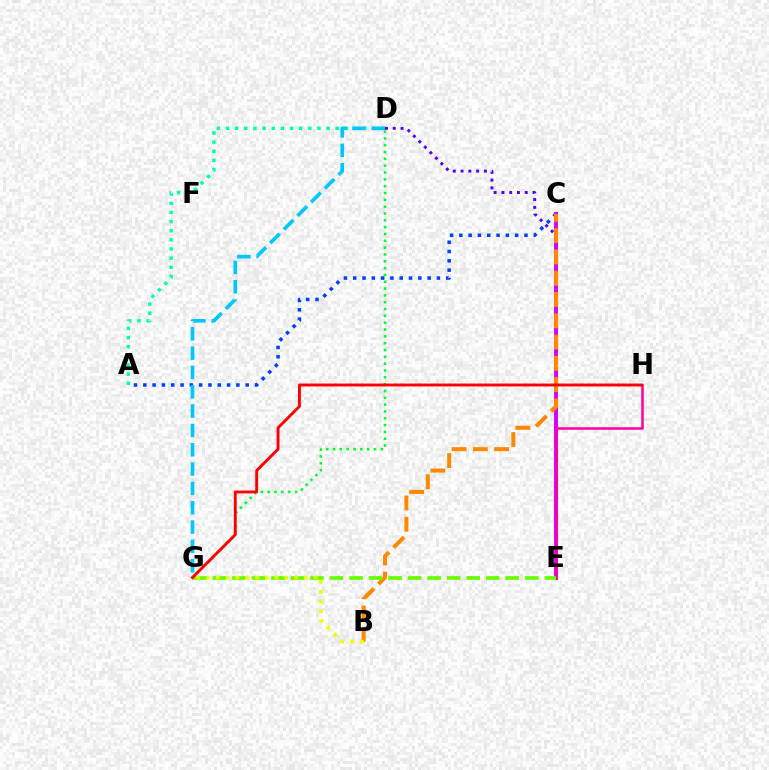{('A', 'D'): [{'color': '#00ffaf', 'line_style': 'dotted', 'thickness': 2.48}], ('A', 'C'): [{'color': '#003fff', 'line_style': 'dotted', 'thickness': 2.53}], ('D', 'E'): [{'color': '#4f00ff', 'line_style': 'dotted', 'thickness': 2.11}], ('C', 'E'): [{'color': '#d600ff', 'line_style': 'solid', 'thickness': 2.82}], ('B', 'C'): [{'color': '#ff8800', 'line_style': 'dashed', 'thickness': 2.89}], ('D', 'G'): [{'color': '#00ff27', 'line_style': 'dotted', 'thickness': 1.85}, {'color': '#00c7ff', 'line_style': 'dashed', 'thickness': 2.63}], ('E', 'H'): [{'color': '#ff00a0', 'line_style': 'solid', 'thickness': 1.81}], ('E', 'G'): [{'color': '#66ff00', 'line_style': 'dashed', 'thickness': 2.65}], ('G', 'H'): [{'color': '#ff0000', 'line_style': 'solid', 'thickness': 2.08}], ('B', 'G'): [{'color': '#eeff00', 'line_style': 'dotted', 'thickness': 2.66}]}